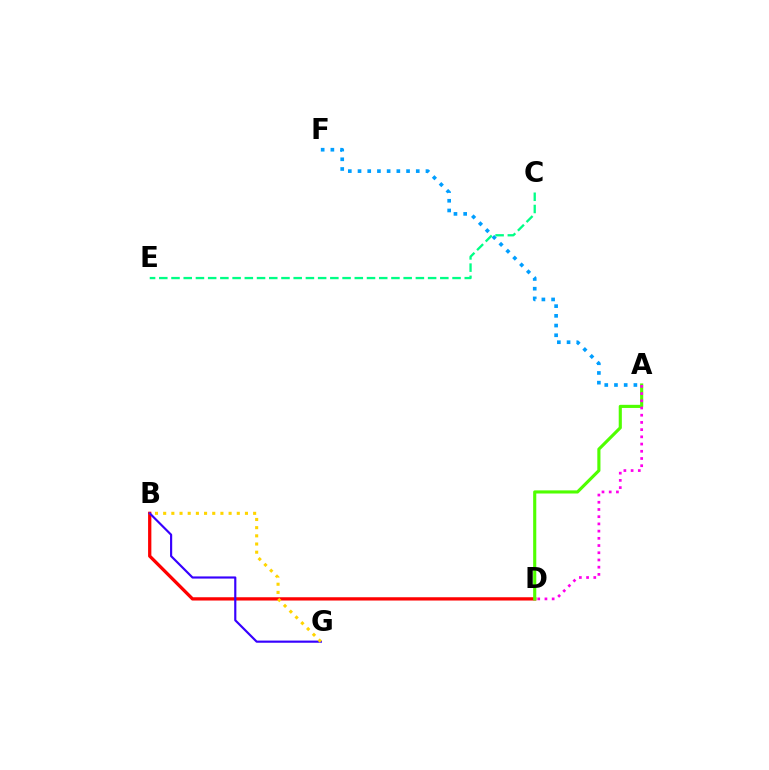{('A', 'F'): [{'color': '#009eff', 'line_style': 'dotted', 'thickness': 2.64}], ('B', 'D'): [{'color': '#ff0000', 'line_style': 'solid', 'thickness': 2.36}], ('C', 'E'): [{'color': '#00ff86', 'line_style': 'dashed', 'thickness': 1.66}], ('B', 'G'): [{'color': '#3700ff', 'line_style': 'solid', 'thickness': 1.56}, {'color': '#ffd500', 'line_style': 'dotted', 'thickness': 2.22}], ('A', 'D'): [{'color': '#4fff00', 'line_style': 'solid', 'thickness': 2.25}, {'color': '#ff00ed', 'line_style': 'dotted', 'thickness': 1.96}]}